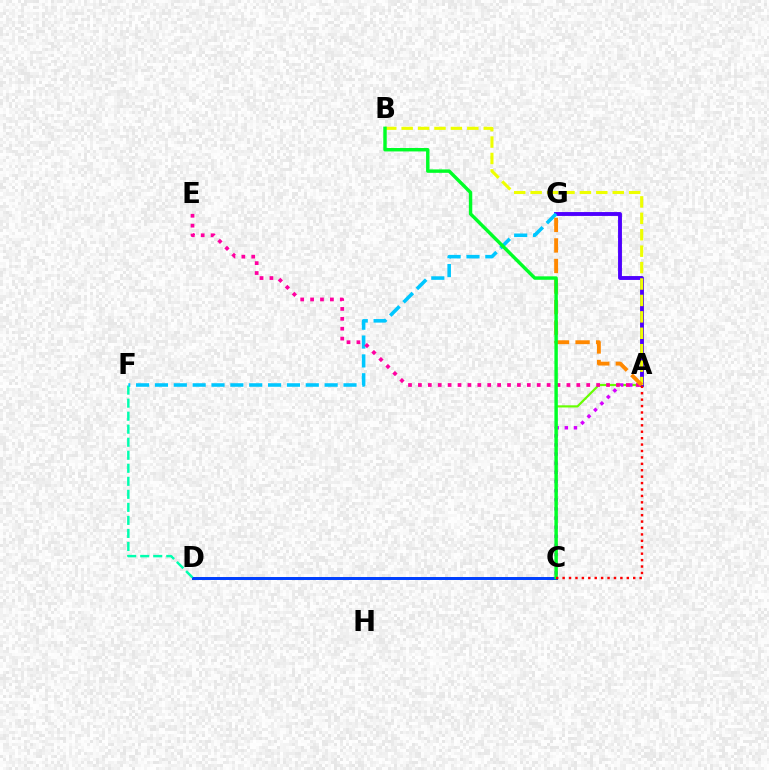{('A', 'C'): [{'color': '#66ff00', 'line_style': 'solid', 'thickness': 1.56}, {'color': '#d600ff', 'line_style': 'dotted', 'thickness': 2.48}, {'color': '#ff0000', 'line_style': 'dotted', 'thickness': 1.74}], ('C', 'D'): [{'color': '#003fff', 'line_style': 'solid', 'thickness': 2.14}], ('A', 'G'): [{'color': '#4f00ff', 'line_style': 'solid', 'thickness': 2.8}, {'color': '#ff8800', 'line_style': 'dashed', 'thickness': 2.79}], ('D', 'F'): [{'color': '#00ffaf', 'line_style': 'dashed', 'thickness': 1.77}], ('F', 'G'): [{'color': '#00c7ff', 'line_style': 'dashed', 'thickness': 2.56}], ('A', 'B'): [{'color': '#eeff00', 'line_style': 'dashed', 'thickness': 2.23}], ('A', 'E'): [{'color': '#ff00a0', 'line_style': 'dotted', 'thickness': 2.69}], ('B', 'C'): [{'color': '#00ff27', 'line_style': 'solid', 'thickness': 2.47}]}